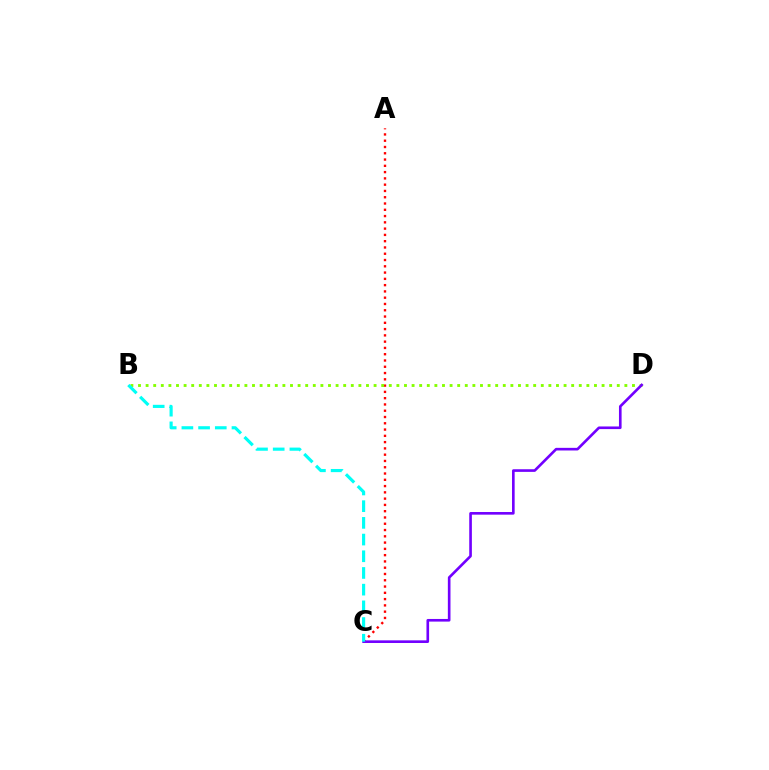{('A', 'C'): [{'color': '#ff0000', 'line_style': 'dotted', 'thickness': 1.71}], ('B', 'D'): [{'color': '#84ff00', 'line_style': 'dotted', 'thickness': 2.06}], ('C', 'D'): [{'color': '#7200ff', 'line_style': 'solid', 'thickness': 1.9}], ('B', 'C'): [{'color': '#00fff6', 'line_style': 'dashed', 'thickness': 2.27}]}